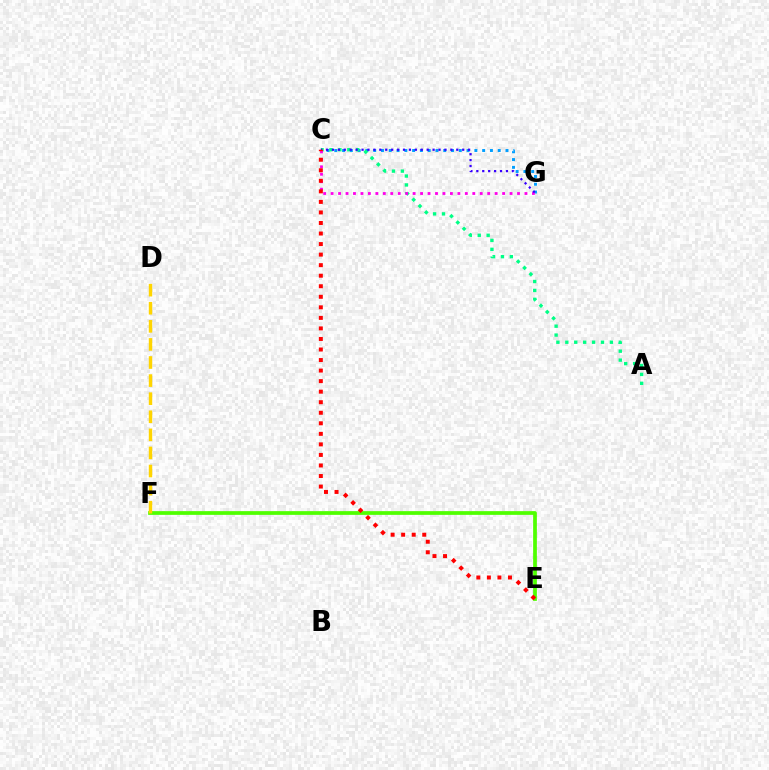{('C', 'G'): [{'color': '#009eff', 'line_style': 'dotted', 'thickness': 2.11}, {'color': '#ff00ed', 'line_style': 'dotted', 'thickness': 2.03}, {'color': '#3700ff', 'line_style': 'dotted', 'thickness': 1.61}], ('A', 'C'): [{'color': '#00ff86', 'line_style': 'dotted', 'thickness': 2.42}], ('E', 'F'): [{'color': '#4fff00', 'line_style': 'solid', 'thickness': 2.69}], ('D', 'F'): [{'color': '#ffd500', 'line_style': 'dashed', 'thickness': 2.46}], ('C', 'E'): [{'color': '#ff0000', 'line_style': 'dotted', 'thickness': 2.86}]}